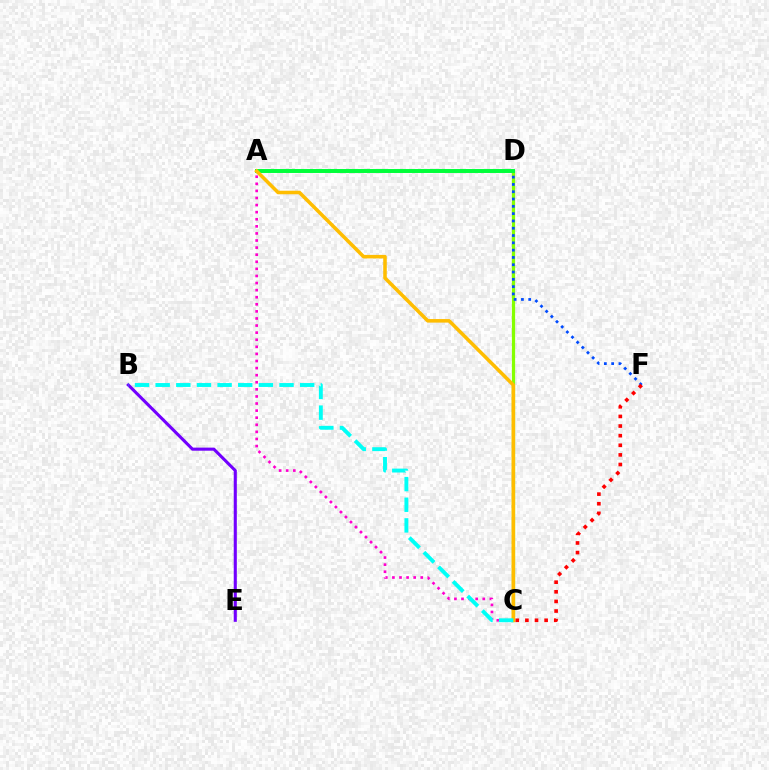{('C', 'D'): [{'color': '#84ff00', 'line_style': 'solid', 'thickness': 2.33}], ('D', 'F'): [{'color': '#004bff', 'line_style': 'dotted', 'thickness': 1.98}], ('A', 'D'): [{'color': '#00ff39', 'line_style': 'solid', 'thickness': 2.85}], ('B', 'E'): [{'color': '#7200ff', 'line_style': 'solid', 'thickness': 2.22}], ('A', 'C'): [{'color': '#ff00cf', 'line_style': 'dotted', 'thickness': 1.93}, {'color': '#ffbd00', 'line_style': 'solid', 'thickness': 2.55}], ('C', 'F'): [{'color': '#ff0000', 'line_style': 'dotted', 'thickness': 2.61}], ('B', 'C'): [{'color': '#00fff6', 'line_style': 'dashed', 'thickness': 2.8}]}